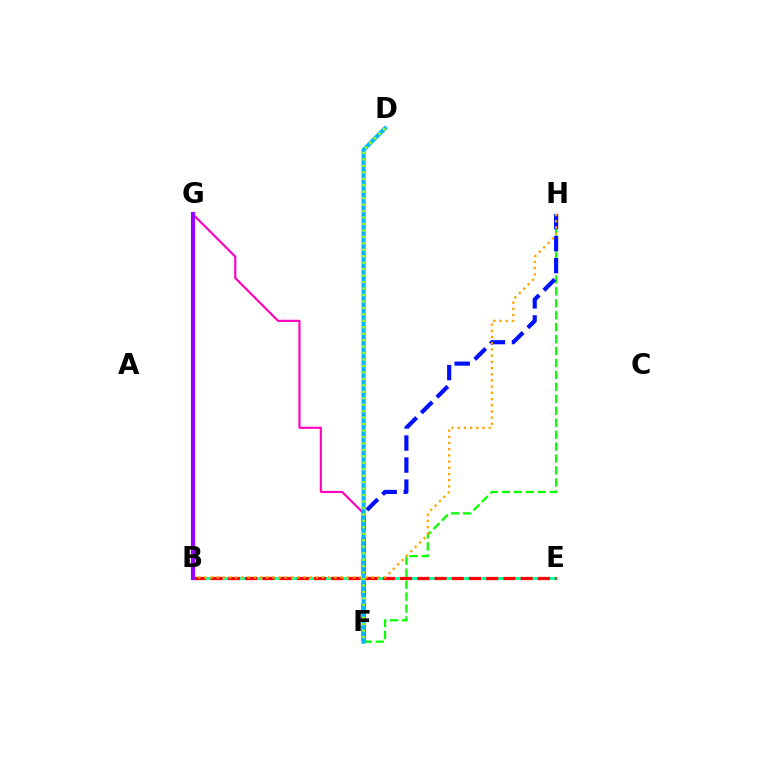{('F', 'H'): [{'color': '#08ff00', 'line_style': 'dashed', 'thickness': 1.62}, {'color': '#0010ff', 'line_style': 'dashed', 'thickness': 2.99}], ('F', 'G'): [{'color': '#ff00bd', 'line_style': 'solid', 'thickness': 1.55}], ('B', 'E'): [{'color': '#00ff9d', 'line_style': 'solid', 'thickness': 1.98}, {'color': '#ff0000', 'line_style': 'dashed', 'thickness': 2.34}], ('D', 'F'): [{'color': '#00b5ff', 'line_style': 'solid', 'thickness': 2.94}, {'color': '#b3ff00', 'line_style': 'dotted', 'thickness': 1.75}], ('B', 'H'): [{'color': '#ffa500', 'line_style': 'dotted', 'thickness': 1.68}], ('B', 'G'): [{'color': '#9b00ff', 'line_style': 'solid', 'thickness': 3.0}]}